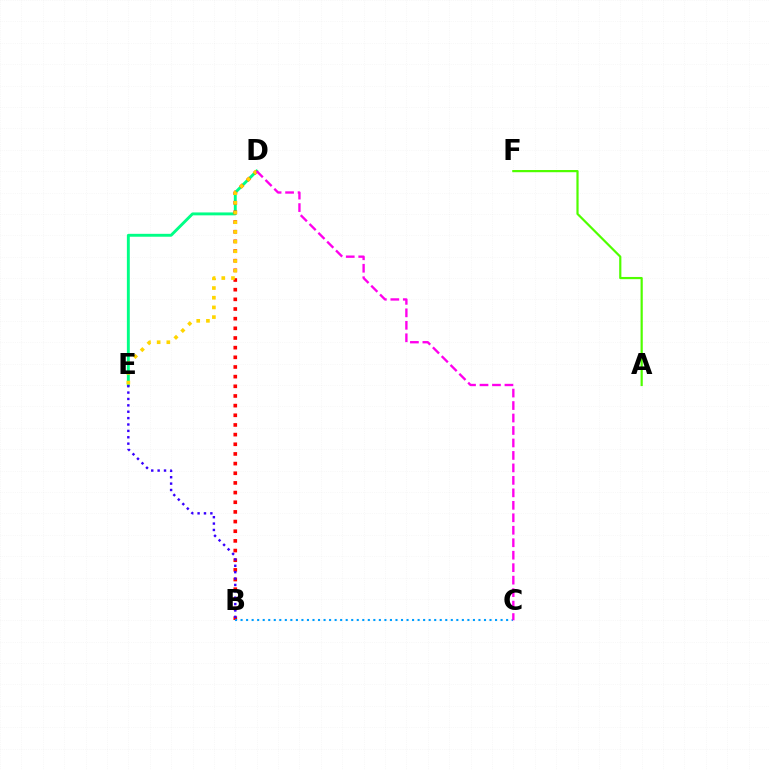{('D', 'E'): [{'color': '#00ff86', 'line_style': 'solid', 'thickness': 2.09}, {'color': '#ffd500', 'line_style': 'dotted', 'thickness': 2.63}], ('B', 'D'): [{'color': '#ff0000', 'line_style': 'dotted', 'thickness': 2.63}], ('B', 'E'): [{'color': '#3700ff', 'line_style': 'dotted', 'thickness': 1.73}], ('A', 'F'): [{'color': '#4fff00', 'line_style': 'solid', 'thickness': 1.58}], ('B', 'C'): [{'color': '#009eff', 'line_style': 'dotted', 'thickness': 1.5}], ('C', 'D'): [{'color': '#ff00ed', 'line_style': 'dashed', 'thickness': 1.69}]}